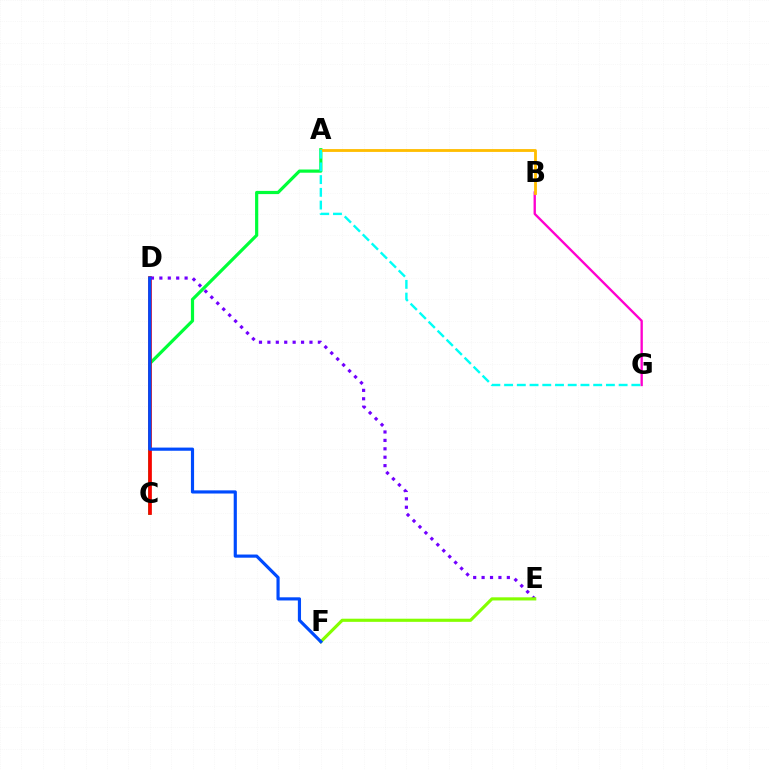{('B', 'G'): [{'color': '#ff00cf', 'line_style': 'solid', 'thickness': 1.69}], ('A', 'C'): [{'color': '#00ff39', 'line_style': 'solid', 'thickness': 2.3}], ('C', 'D'): [{'color': '#ff0000', 'line_style': 'solid', 'thickness': 2.64}], ('D', 'E'): [{'color': '#7200ff', 'line_style': 'dotted', 'thickness': 2.29}], ('E', 'F'): [{'color': '#84ff00', 'line_style': 'solid', 'thickness': 2.26}], ('A', 'B'): [{'color': '#ffbd00', 'line_style': 'solid', 'thickness': 2.03}], ('A', 'G'): [{'color': '#00fff6', 'line_style': 'dashed', 'thickness': 1.73}], ('D', 'F'): [{'color': '#004bff', 'line_style': 'solid', 'thickness': 2.28}]}